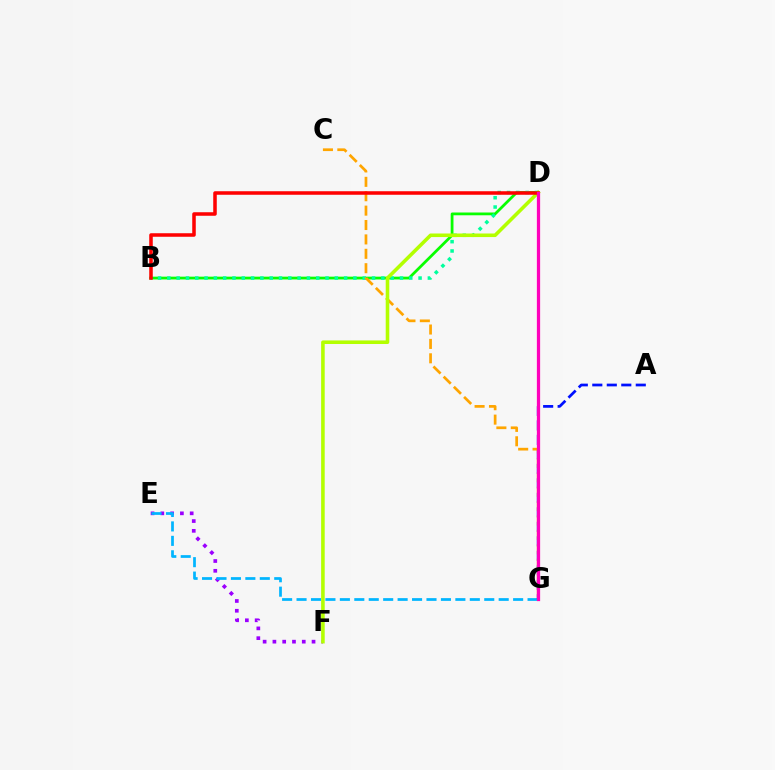{('B', 'D'): [{'color': '#08ff00', 'line_style': 'solid', 'thickness': 2.0}, {'color': '#00ff9d', 'line_style': 'dotted', 'thickness': 2.53}, {'color': '#ff0000', 'line_style': 'solid', 'thickness': 2.54}], ('E', 'F'): [{'color': '#9b00ff', 'line_style': 'dotted', 'thickness': 2.66}], ('E', 'G'): [{'color': '#00b5ff', 'line_style': 'dashed', 'thickness': 1.96}], ('A', 'G'): [{'color': '#0010ff', 'line_style': 'dashed', 'thickness': 1.97}], ('C', 'G'): [{'color': '#ffa500', 'line_style': 'dashed', 'thickness': 1.96}], ('D', 'F'): [{'color': '#b3ff00', 'line_style': 'solid', 'thickness': 2.57}], ('D', 'G'): [{'color': '#ff00bd', 'line_style': 'solid', 'thickness': 2.34}]}